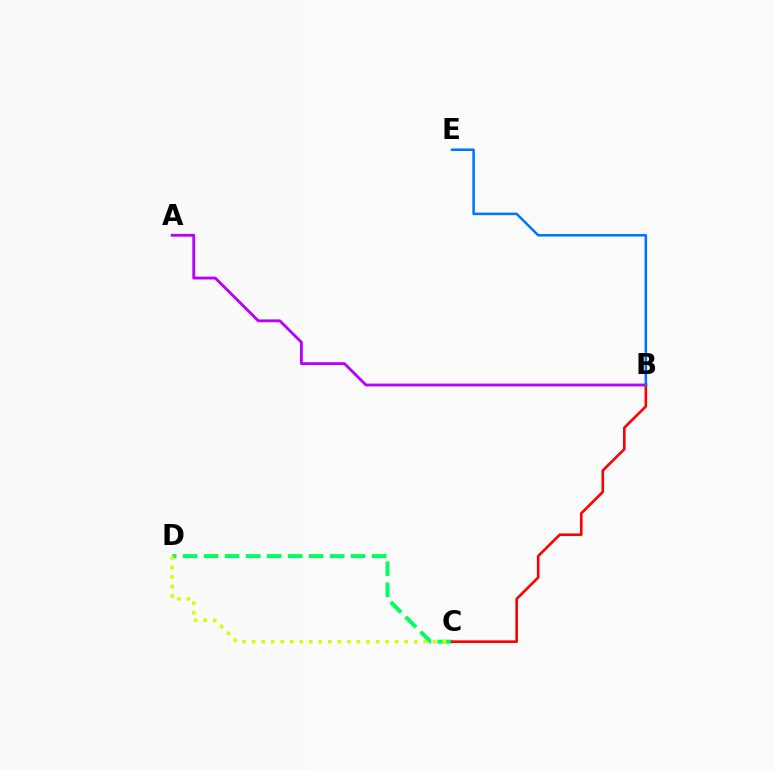{('C', 'D'): [{'color': '#00ff5c', 'line_style': 'dashed', 'thickness': 2.85}, {'color': '#d1ff00', 'line_style': 'dotted', 'thickness': 2.59}], ('A', 'B'): [{'color': '#b900ff', 'line_style': 'solid', 'thickness': 2.05}], ('B', 'C'): [{'color': '#ff0000', 'line_style': 'solid', 'thickness': 1.89}], ('B', 'E'): [{'color': '#0074ff', 'line_style': 'solid', 'thickness': 1.81}]}